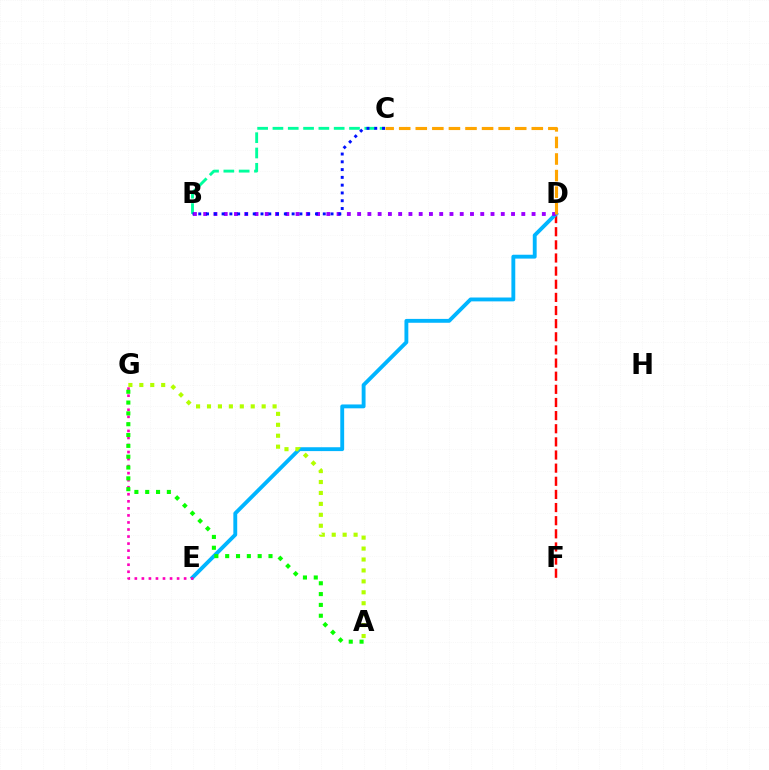{('B', 'C'): [{'color': '#00ff9d', 'line_style': 'dashed', 'thickness': 2.08}, {'color': '#0010ff', 'line_style': 'dotted', 'thickness': 2.11}], ('D', 'F'): [{'color': '#ff0000', 'line_style': 'dashed', 'thickness': 1.78}], ('D', 'E'): [{'color': '#00b5ff', 'line_style': 'solid', 'thickness': 2.78}], ('E', 'G'): [{'color': '#ff00bd', 'line_style': 'dotted', 'thickness': 1.91}], ('A', 'G'): [{'color': '#b3ff00', 'line_style': 'dotted', 'thickness': 2.97}, {'color': '#08ff00', 'line_style': 'dotted', 'thickness': 2.94}], ('B', 'D'): [{'color': '#9b00ff', 'line_style': 'dotted', 'thickness': 2.79}], ('C', 'D'): [{'color': '#ffa500', 'line_style': 'dashed', 'thickness': 2.25}]}